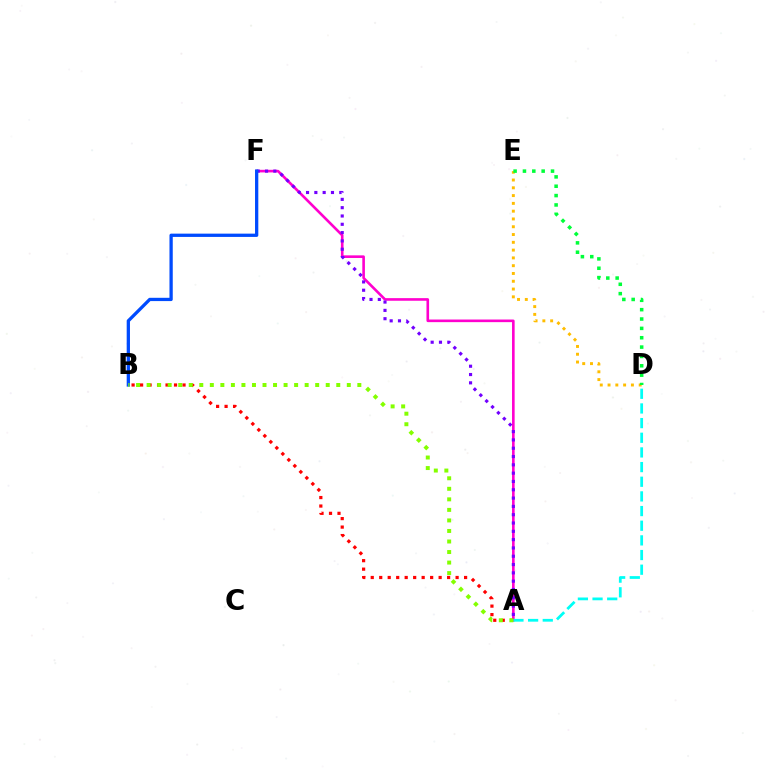{('A', 'F'): [{'color': '#ff00cf', 'line_style': 'solid', 'thickness': 1.89}, {'color': '#7200ff', 'line_style': 'dotted', 'thickness': 2.26}], ('D', 'E'): [{'color': '#ffbd00', 'line_style': 'dotted', 'thickness': 2.12}, {'color': '#00ff39', 'line_style': 'dotted', 'thickness': 2.54}], ('A', 'B'): [{'color': '#ff0000', 'line_style': 'dotted', 'thickness': 2.31}, {'color': '#84ff00', 'line_style': 'dotted', 'thickness': 2.86}], ('B', 'F'): [{'color': '#004bff', 'line_style': 'solid', 'thickness': 2.36}], ('A', 'D'): [{'color': '#00fff6', 'line_style': 'dashed', 'thickness': 1.99}]}